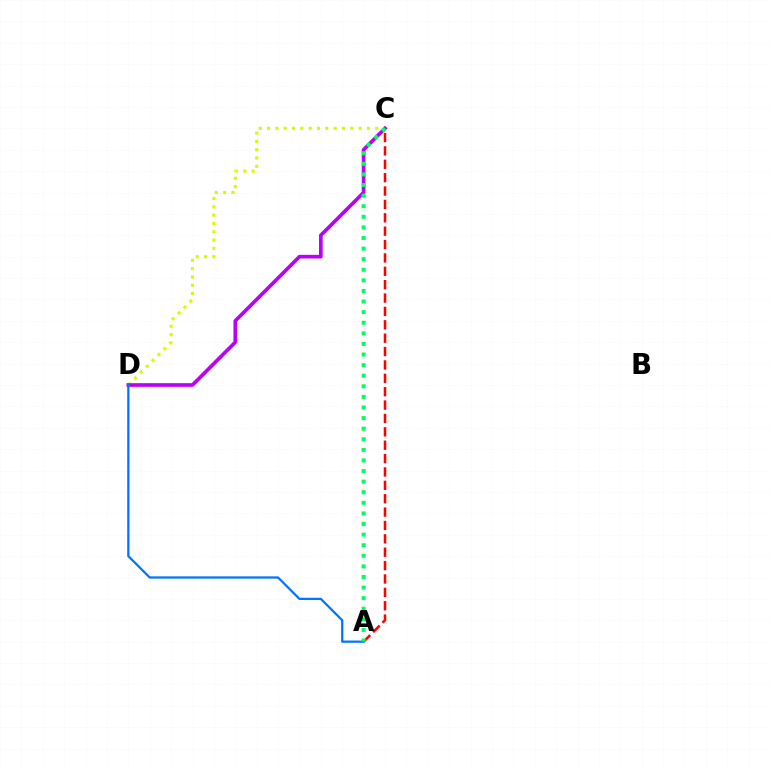{('C', 'D'): [{'color': '#d1ff00', 'line_style': 'dotted', 'thickness': 2.26}, {'color': '#b900ff', 'line_style': 'solid', 'thickness': 2.64}], ('A', 'C'): [{'color': '#ff0000', 'line_style': 'dashed', 'thickness': 1.82}, {'color': '#00ff5c', 'line_style': 'dotted', 'thickness': 2.88}], ('A', 'D'): [{'color': '#0074ff', 'line_style': 'solid', 'thickness': 1.62}]}